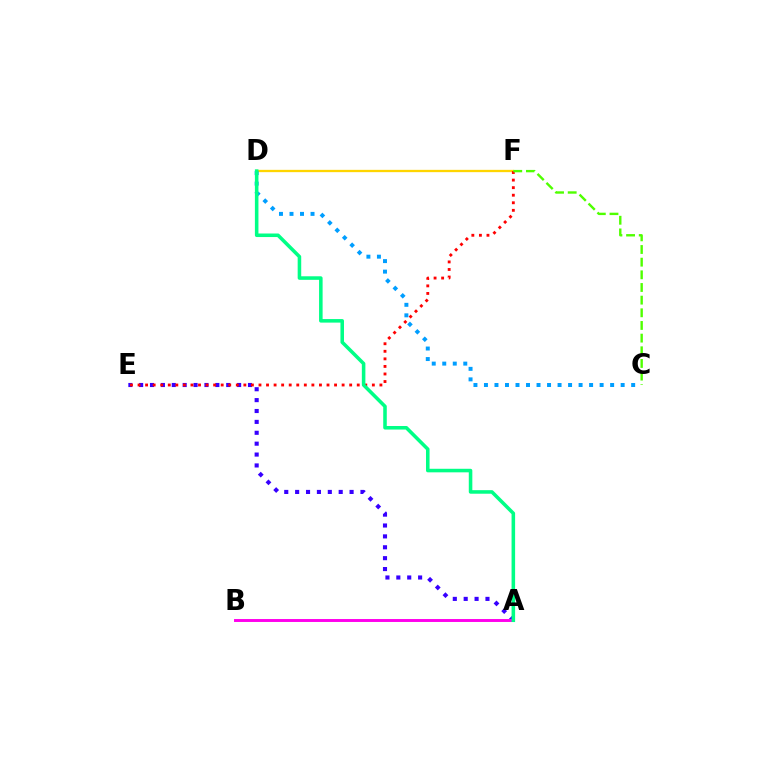{('D', 'F'): [{'color': '#ffd500', 'line_style': 'solid', 'thickness': 1.66}], ('A', 'E'): [{'color': '#3700ff', 'line_style': 'dotted', 'thickness': 2.96}], ('A', 'B'): [{'color': '#ff00ed', 'line_style': 'solid', 'thickness': 2.11}], ('E', 'F'): [{'color': '#ff0000', 'line_style': 'dotted', 'thickness': 2.05}], ('C', 'F'): [{'color': '#4fff00', 'line_style': 'dashed', 'thickness': 1.72}], ('C', 'D'): [{'color': '#009eff', 'line_style': 'dotted', 'thickness': 2.86}], ('A', 'D'): [{'color': '#00ff86', 'line_style': 'solid', 'thickness': 2.56}]}